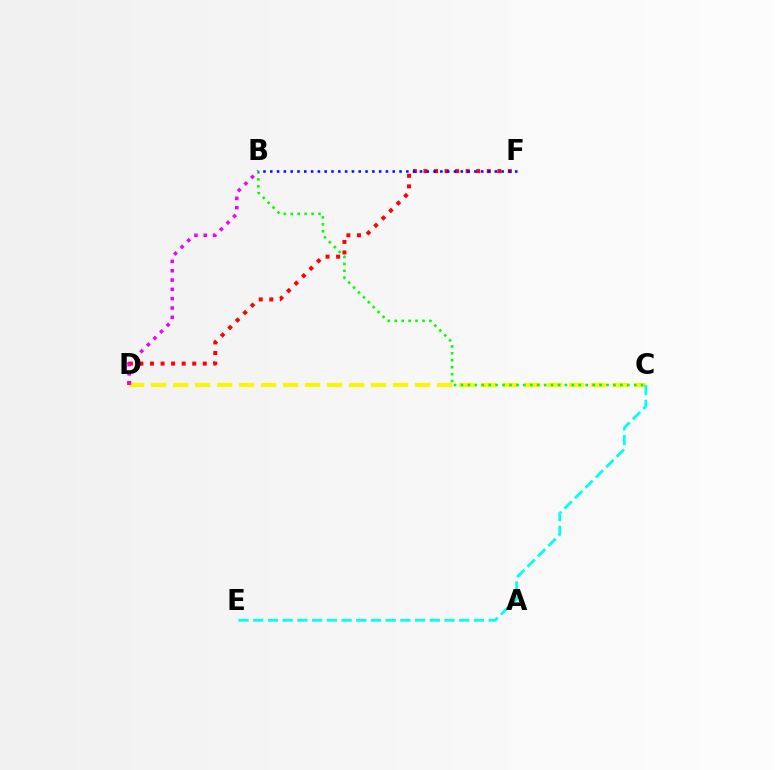{('C', 'D'): [{'color': '#fcf500', 'line_style': 'dashed', 'thickness': 2.99}], ('D', 'F'): [{'color': '#ff0000', 'line_style': 'dotted', 'thickness': 2.87}], ('B', 'C'): [{'color': '#08ff00', 'line_style': 'dotted', 'thickness': 1.88}], ('C', 'E'): [{'color': '#00fff6', 'line_style': 'dashed', 'thickness': 2.0}], ('B', 'F'): [{'color': '#0010ff', 'line_style': 'dotted', 'thickness': 1.85}], ('B', 'D'): [{'color': '#ee00ff', 'line_style': 'dotted', 'thickness': 2.53}]}